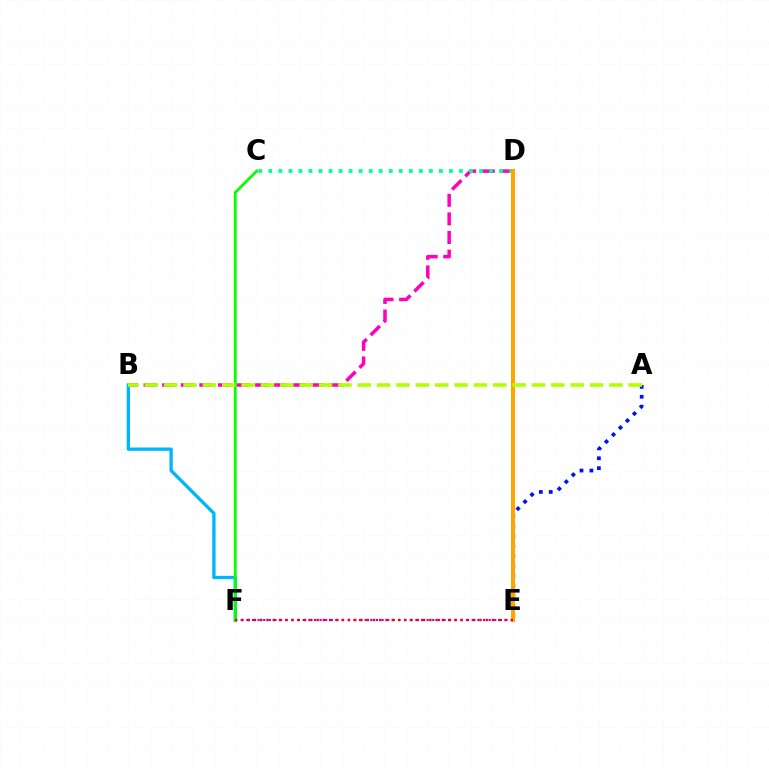{('A', 'E'): [{'color': '#0010ff', 'line_style': 'dotted', 'thickness': 2.69}], ('B', 'D'): [{'color': '#ff00bd', 'line_style': 'dashed', 'thickness': 2.53}], ('B', 'F'): [{'color': '#00b5ff', 'line_style': 'solid', 'thickness': 2.38}], ('C', 'D'): [{'color': '#00ff9d', 'line_style': 'dotted', 'thickness': 2.73}], ('D', 'E'): [{'color': '#ffa500', 'line_style': 'solid', 'thickness': 2.88}], ('E', 'F'): [{'color': '#9b00ff', 'line_style': 'dotted', 'thickness': 1.53}, {'color': '#ff0000', 'line_style': 'dotted', 'thickness': 1.7}], ('C', 'F'): [{'color': '#08ff00', 'line_style': 'solid', 'thickness': 2.03}], ('A', 'B'): [{'color': '#b3ff00', 'line_style': 'dashed', 'thickness': 2.63}]}